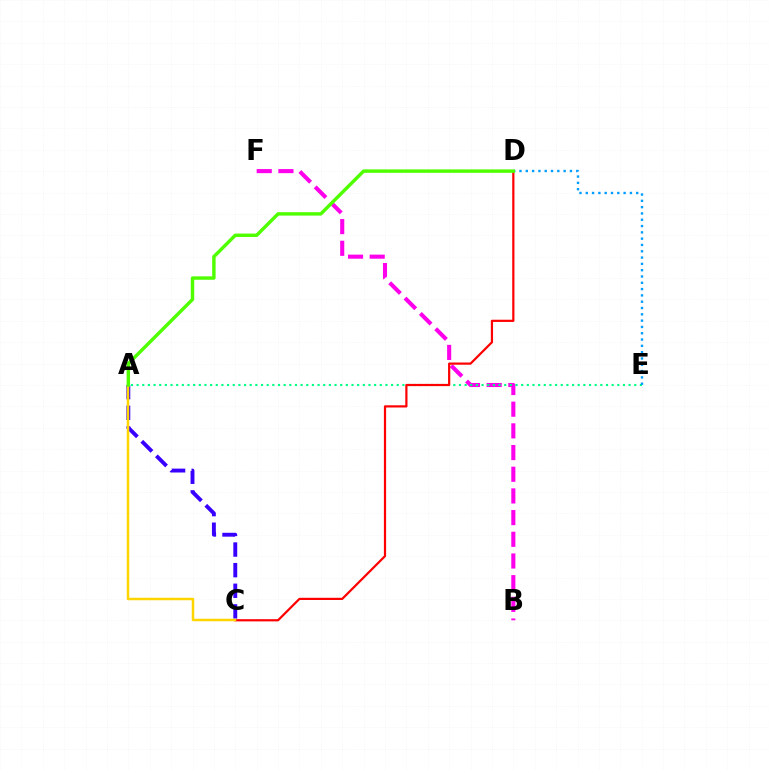{('A', 'C'): [{'color': '#3700ff', 'line_style': 'dashed', 'thickness': 2.8}, {'color': '#ffd500', 'line_style': 'solid', 'thickness': 1.8}], ('B', 'F'): [{'color': '#ff00ed', 'line_style': 'dashed', 'thickness': 2.95}], ('A', 'E'): [{'color': '#00ff86', 'line_style': 'dotted', 'thickness': 1.54}], ('C', 'D'): [{'color': '#ff0000', 'line_style': 'solid', 'thickness': 1.59}], ('D', 'E'): [{'color': '#009eff', 'line_style': 'dotted', 'thickness': 1.71}], ('A', 'D'): [{'color': '#4fff00', 'line_style': 'solid', 'thickness': 2.46}]}